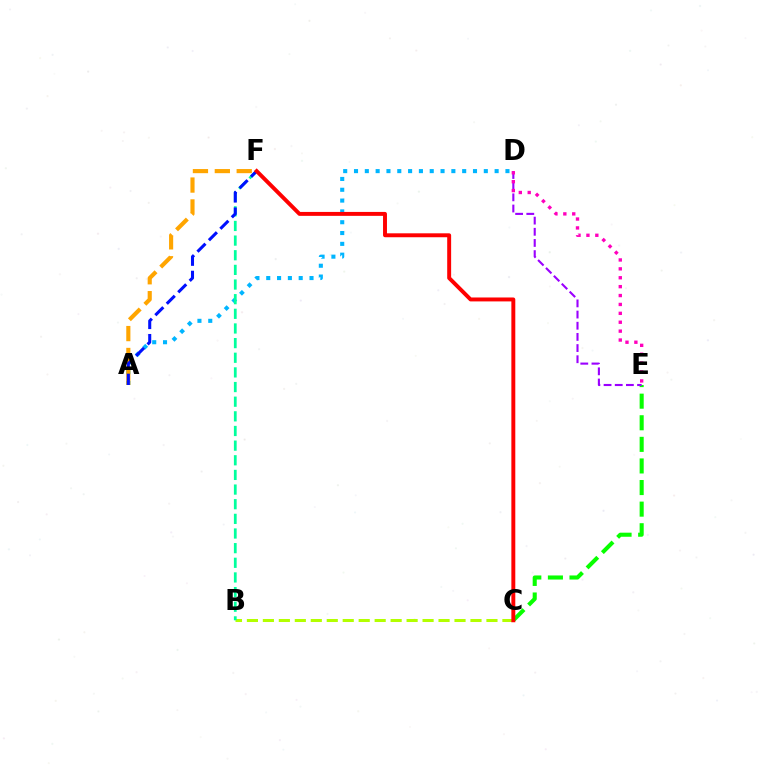{('B', 'C'): [{'color': '#b3ff00', 'line_style': 'dashed', 'thickness': 2.17}], ('A', 'D'): [{'color': '#00b5ff', 'line_style': 'dotted', 'thickness': 2.94}], ('B', 'F'): [{'color': '#00ff9d', 'line_style': 'dashed', 'thickness': 1.99}], ('A', 'F'): [{'color': '#ffa500', 'line_style': 'dashed', 'thickness': 2.97}, {'color': '#0010ff', 'line_style': 'dashed', 'thickness': 2.2}], ('C', 'E'): [{'color': '#08ff00', 'line_style': 'dashed', 'thickness': 2.93}], ('D', 'E'): [{'color': '#9b00ff', 'line_style': 'dashed', 'thickness': 1.52}, {'color': '#ff00bd', 'line_style': 'dotted', 'thickness': 2.42}], ('C', 'F'): [{'color': '#ff0000', 'line_style': 'solid', 'thickness': 2.83}]}